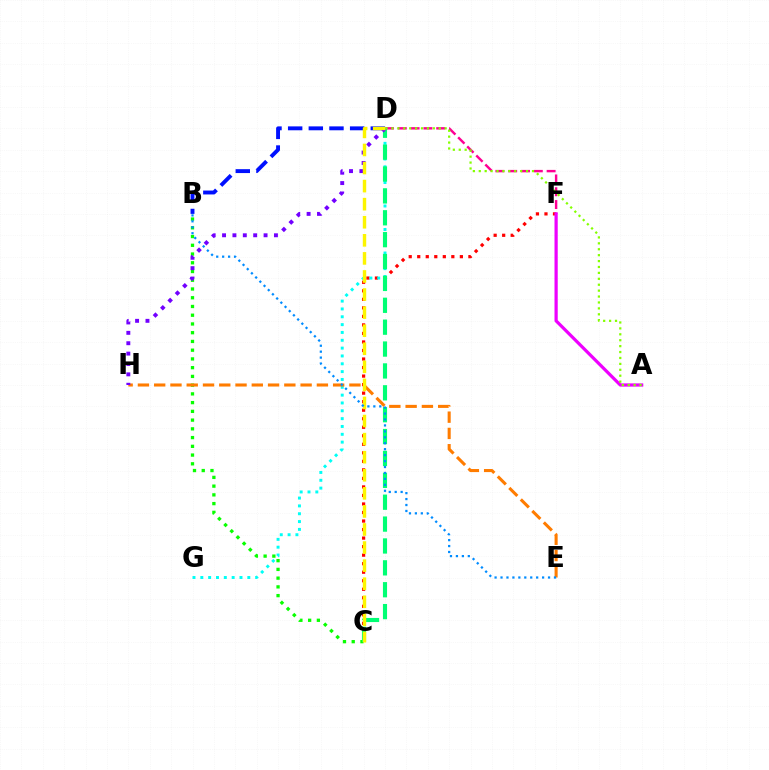{('C', 'F'): [{'color': '#ff0000', 'line_style': 'dotted', 'thickness': 2.32}], ('B', 'C'): [{'color': '#08ff00', 'line_style': 'dotted', 'thickness': 2.37}], ('D', 'G'): [{'color': '#00fff6', 'line_style': 'dotted', 'thickness': 2.13}], ('D', 'F'): [{'color': '#ff0094', 'line_style': 'dashed', 'thickness': 1.74}], ('C', 'D'): [{'color': '#00ff74', 'line_style': 'dashed', 'thickness': 2.97}, {'color': '#fcf500', 'line_style': 'dashed', 'thickness': 2.46}], ('B', 'D'): [{'color': '#0010ff', 'line_style': 'dashed', 'thickness': 2.81}], ('E', 'H'): [{'color': '#ff7c00', 'line_style': 'dashed', 'thickness': 2.21}], ('D', 'H'): [{'color': '#7200ff', 'line_style': 'dotted', 'thickness': 2.82}], ('A', 'F'): [{'color': '#ee00ff', 'line_style': 'solid', 'thickness': 2.32}], ('A', 'D'): [{'color': '#84ff00', 'line_style': 'dotted', 'thickness': 1.61}], ('B', 'E'): [{'color': '#008cff', 'line_style': 'dotted', 'thickness': 1.61}]}